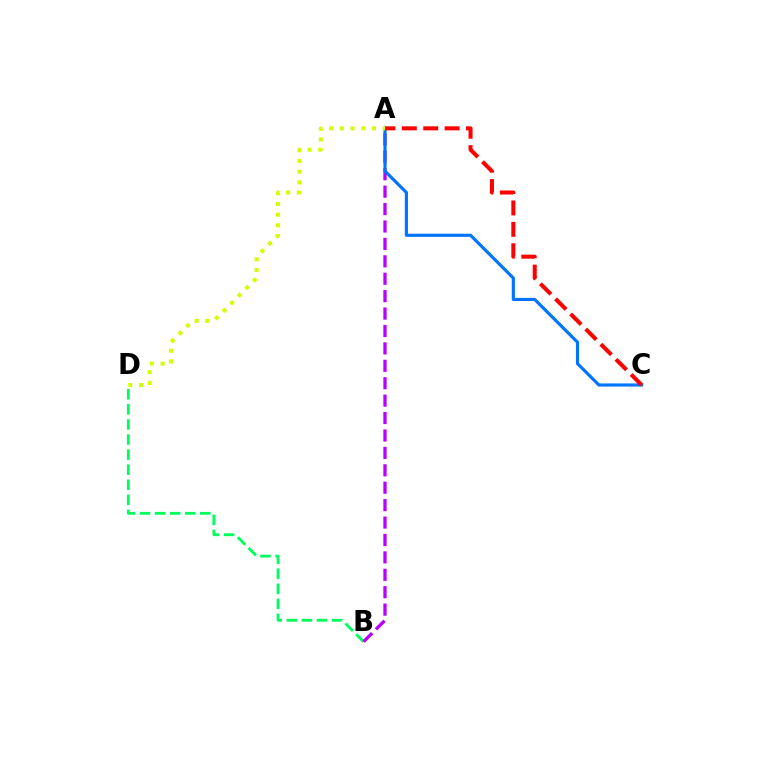{('B', 'D'): [{'color': '#00ff5c', 'line_style': 'dashed', 'thickness': 2.05}], ('A', 'B'): [{'color': '#b900ff', 'line_style': 'dashed', 'thickness': 2.37}], ('A', 'C'): [{'color': '#0074ff', 'line_style': 'solid', 'thickness': 2.26}, {'color': '#ff0000', 'line_style': 'dashed', 'thickness': 2.91}], ('A', 'D'): [{'color': '#d1ff00', 'line_style': 'dotted', 'thickness': 2.91}]}